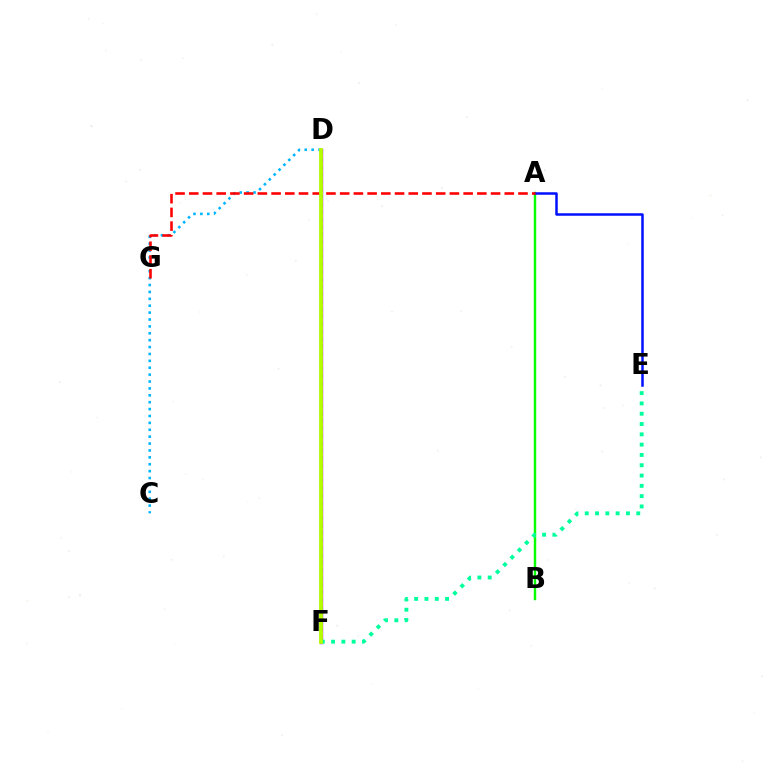{('D', 'F'): [{'color': '#9b00ff', 'line_style': 'solid', 'thickness': 2.45}, {'color': '#ffa500', 'line_style': 'dotted', 'thickness': 2.03}, {'color': '#ff00bd', 'line_style': 'dotted', 'thickness': 1.63}, {'color': '#b3ff00', 'line_style': 'solid', 'thickness': 2.72}], ('C', 'D'): [{'color': '#00b5ff', 'line_style': 'dotted', 'thickness': 1.87}], ('A', 'B'): [{'color': '#08ff00', 'line_style': 'solid', 'thickness': 1.75}], ('E', 'F'): [{'color': '#00ff9d', 'line_style': 'dotted', 'thickness': 2.8}], ('A', 'E'): [{'color': '#0010ff', 'line_style': 'solid', 'thickness': 1.8}], ('A', 'G'): [{'color': '#ff0000', 'line_style': 'dashed', 'thickness': 1.86}]}